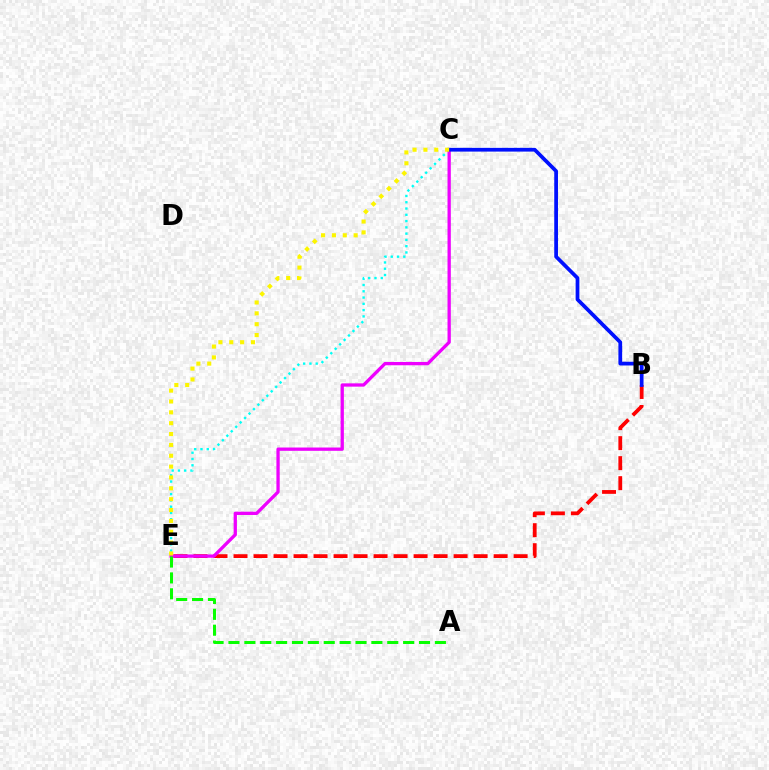{('C', 'E'): [{'color': '#00fff6', 'line_style': 'dotted', 'thickness': 1.71}, {'color': '#ee00ff', 'line_style': 'solid', 'thickness': 2.37}, {'color': '#fcf500', 'line_style': 'dotted', 'thickness': 2.95}], ('B', 'E'): [{'color': '#ff0000', 'line_style': 'dashed', 'thickness': 2.72}], ('A', 'E'): [{'color': '#08ff00', 'line_style': 'dashed', 'thickness': 2.16}], ('B', 'C'): [{'color': '#0010ff', 'line_style': 'solid', 'thickness': 2.69}]}